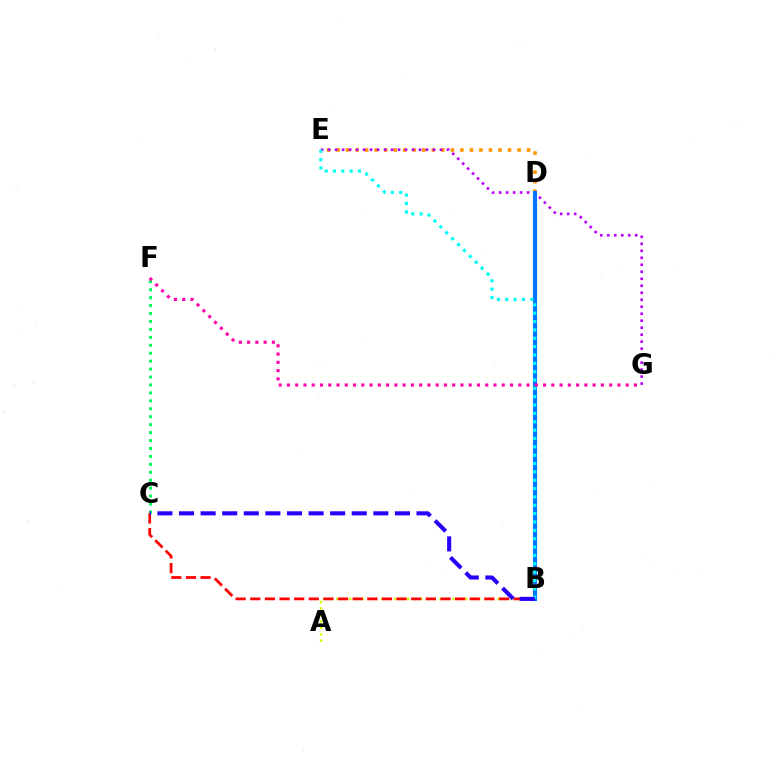{('C', 'F'): [{'color': '#00ff5c', 'line_style': 'dotted', 'thickness': 2.16}], ('B', 'D'): [{'color': '#3dff00', 'line_style': 'dashed', 'thickness': 2.64}, {'color': '#0074ff', 'line_style': 'solid', 'thickness': 2.95}], ('A', 'B'): [{'color': '#d1ff00', 'line_style': 'dotted', 'thickness': 1.75}], ('D', 'E'): [{'color': '#ff9400', 'line_style': 'dotted', 'thickness': 2.59}], ('E', 'G'): [{'color': '#b900ff', 'line_style': 'dotted', 'thickness': 1.9}], ('B', 'E'): [{'color': '#00fff6', 'line_style': 'dotted', 'thickness': 2.27}], ('B', 'C'): [{'color': '#ff0000', 'line_style': 'dashed', 'thickness': 1.99}, {'color': '#2500ff', 'line_style': 'dashed', 'thickness': 2.93}], ('F', 'G'): [{'color': '#ff00ac', 'line_style': 'dotted', 'thickness': 2.24}]}